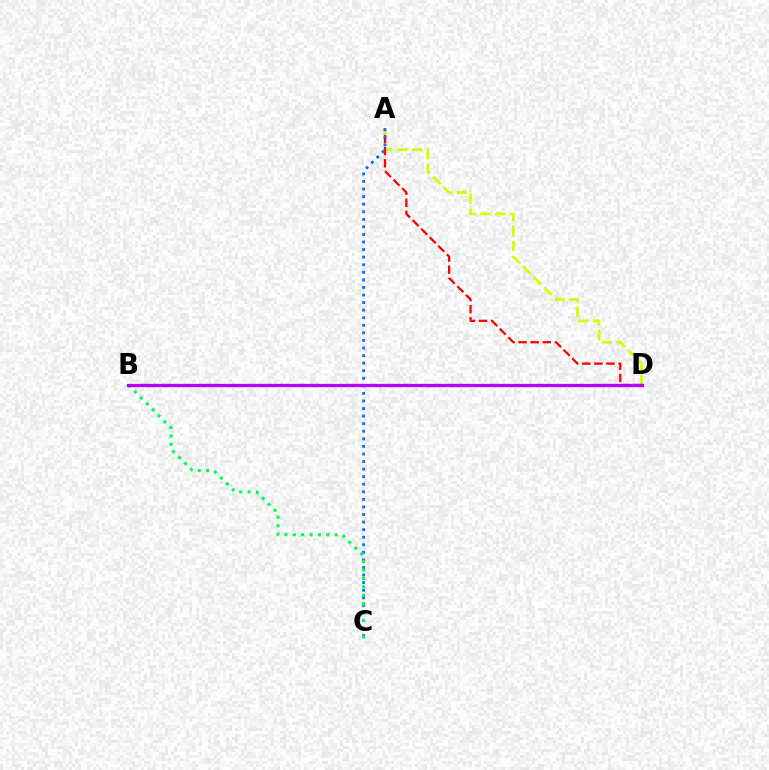{('A', 'D'): [{'color': '#d1ff00', 'line_style': 'dashed', 'thickness': 2.03}, {'color': '#ff0000', 'line_style': 'dashed', 'thickness': 1.64}], ('A', 'C'): [{'color': '#0074ff', 'line_style': 'dotted', 'thickness': 2.06}], ('B', 'C'): [{'color': '#00ff5c', 'line_style': 'dotted', 'thickness': 2.28}], ('B', 'D'): [{'color': '#b900ff', 'line_style': 'solid', 'thickness': 2.39}]}